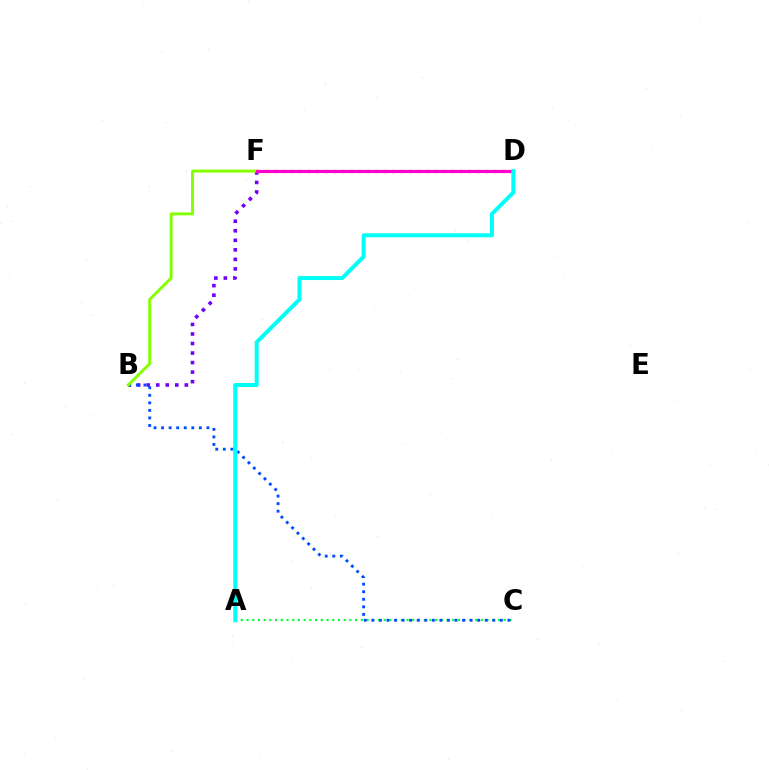{('A', 'C'): [{'color': '#00ff39', 'line_style': 'dotted', 'thickness': 1.55}], ('B', 'F'): [{'color': '#7200ff', 'line_style': 'dotted', 'thickness': 2.59}, {'color': '#84ff00', 'line_style': 'solid', 'thickness': 2.1}], ('B', 'C'): [{'color': '#004bff', 'line_style': 'dotted', 'thickness': 2.05}], ('D', 'F'): [{'color': '#ff0000', 'line_style': 'dotted', 'thickness': 2.3}, {'color': '#ffbd00', 'line_style': 'dotted', 'thickness': 1.59}, {'color': '#ff00cf', 'line_style': 'solid', 'thickness': 2.24}], ('A', 'D'): [{'color': '#00fff6', 'line_style': 'solid', 'thickness': 2.87}]}